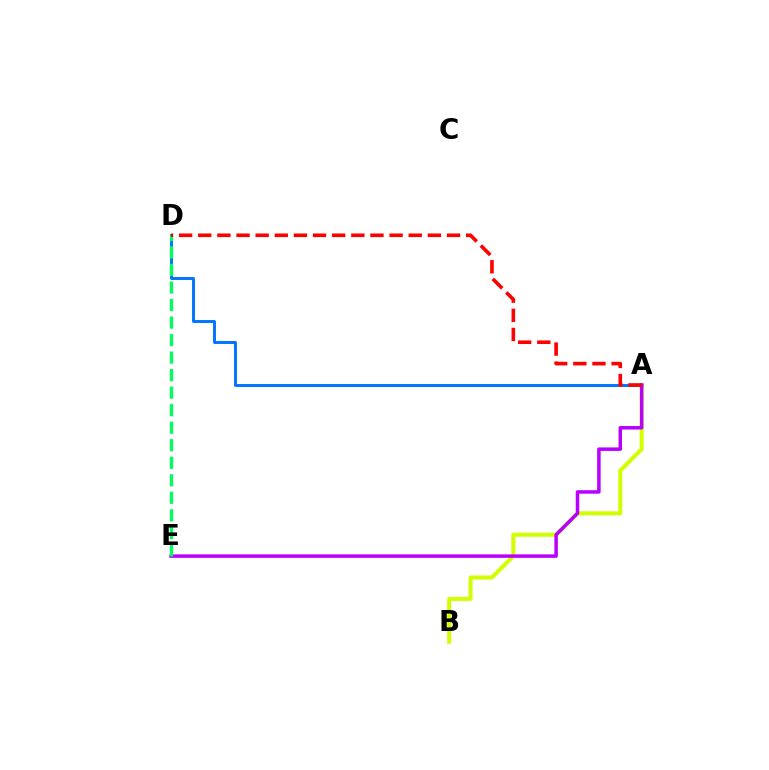{('A', 'D'): [{'color': '#0074ff', 'line_style': 'solid', 'thickness': 2.1}, {'color': '#ff0000', 'line_style': 'dashed', 'thickness': 2.6}], ('A', 'B'): [{'color': '#d1ff00', 'line_style': 'solid', 'thickness': 2.9}], ('A', 'E'): [{'color': '#b900ff', 'line_style': 'solid', 'thickness': 2.51}], ('D', 'E'): [{'color': '#00ff5c', 'line_style': 'dashed', 'thickness': 2.38}]}